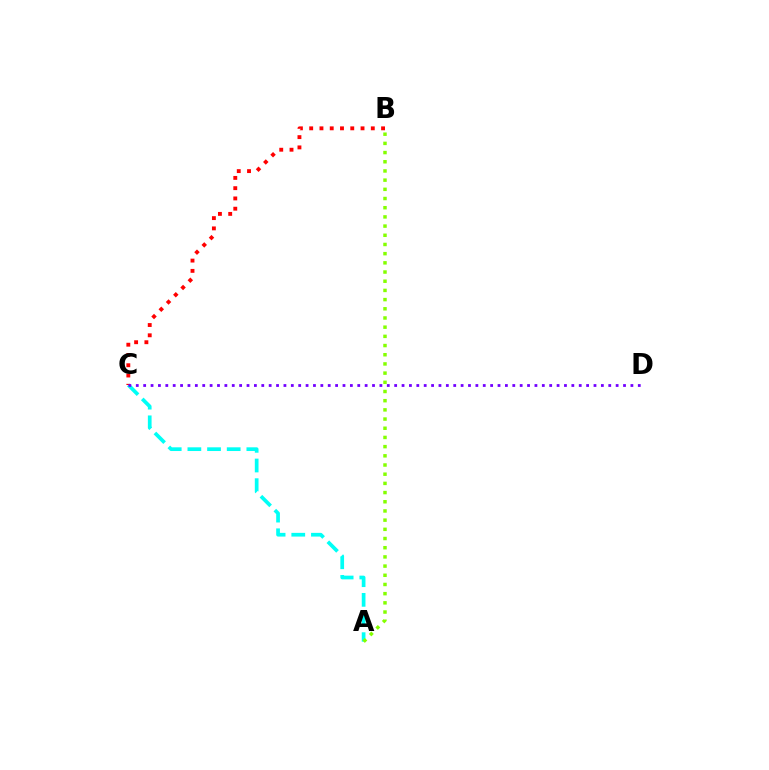{('A', 'C'): [{'color': '#00fff6', 'line_style': 'dashed', 'thickness': 2.67}], ('B', 'C'): [{'color': '#ff0000', 'line_style': 'dotted', 'thickness': 2.79}], ('A', 'B'): [{'color': '#84ff00', 'line_style': 'dotted', 'thickness': 2.5}], ('C', 'D'): [{'color': '#7200ff', 'line_style': 'dotted', 'thickness': 2.01}]}